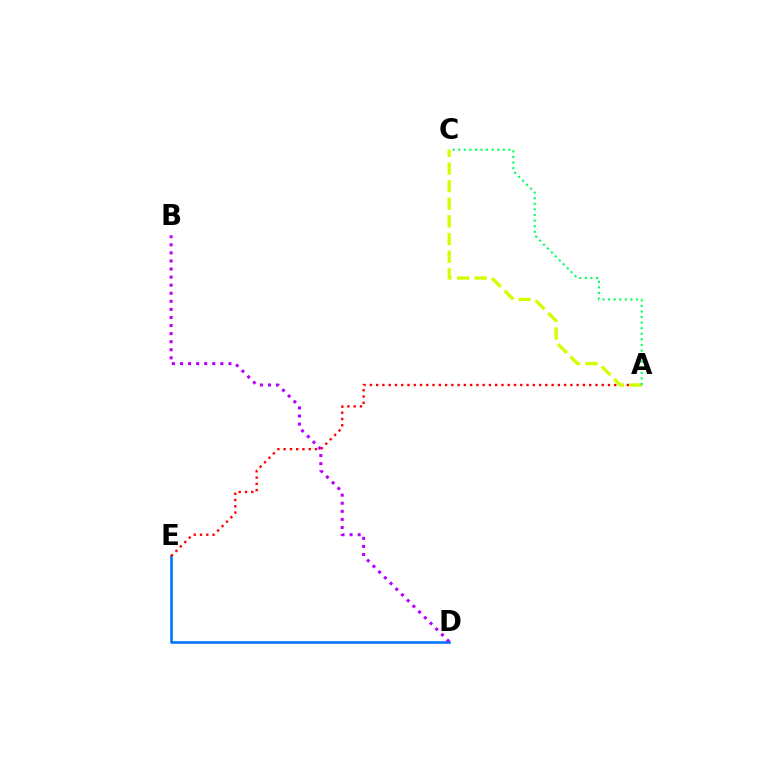{('D', 'E'): [{'color': '#0074ff', 'line_style': 'solid', 'thickness': 1.86}], ('A', 'E'): [{'color': '#ff0000', 'line_style': 'dotted', 'thickness': 1.7}], ('B', 'D'): [{'color': '#b900ff', 'line_style': 'dotted', 'thickness': 2.19}], ('A', 'C'): [{'color': '#d1ff00', 'line_style': 'dashed', 'thickness': 2.4}, {'color': '#00ff5c', 'line_style': 'dotted', 'thickness': 1.51}]}